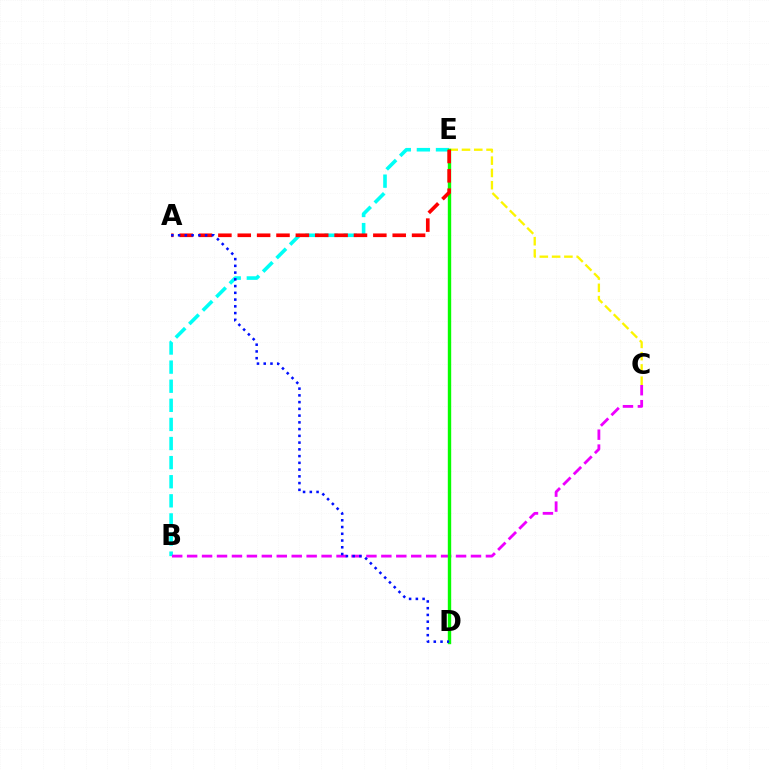{('B', 'E'): [{'color': '#00fff6', 'line_style': 'dashed', 'thickness': 2.59}], ('B', 'C'): [{'color': '#ee00ff', 'line_style': 'dashed', 'thickness': 2.03}], ('C', 'E'): [{'color': '#fcf500', 'line_style': 'dashed', 'thickness': 1.67}], ('D', 'E'): [{'color': '#08ff00', 'line_style': 'solid', 'thickness': 2.43}], ('A', 'E'): [{'color': '#ff0000', 'line_style': 'dashed', 'thickness': 2.63}], ('A', 'D'): [{'color': '#0010ff', 'line_style': 'dotted', 'thickness': 1.83}]}